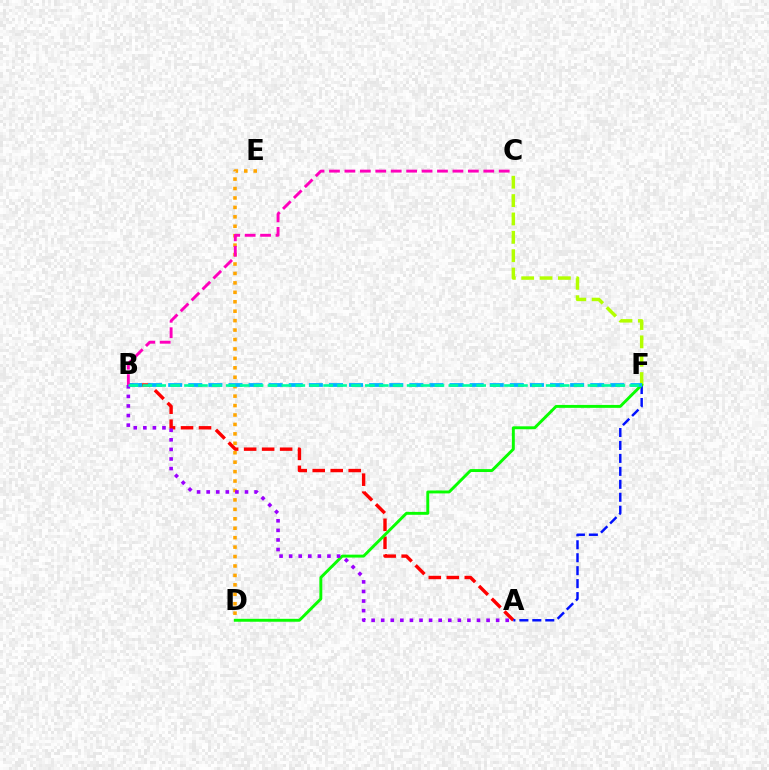{('C', 'F'): [{'color': '#b3ff00', 'line_style': 'dashed', 'thickness': 2.49}], ('A', 'B'): [{'color': '#ff0000', 'line_style': 'dashed', 'thickness': 2.44}, {'color': '#9b00ff', 'line_style': 'dotted', 'thickness': 2.6}], ('A', 'F'): [{'color': '#0010ff', 'line_style': 'dashed', 'thickness': 1.76}], ('D', 'F'): [{'color': '#08ff00', 'line_style': 'solid', 'thickness': 2.1}], ('D', 'E'): [{'color': '#ffa500', 'line_style': 'dotted', 'thickness': 2.56}], ('B', 'F'): [{'color': '#00b5ff', 'line_style': 'dashed', 'thickness': 2.73}, {'color': '#00ff9d', 'line_style': 'dashed', 'thickness': 1.89}], ('B', 'C'): [{'color': '#ff00bd', 'line_style': 'dashed', 'thickness': 2.1}]}